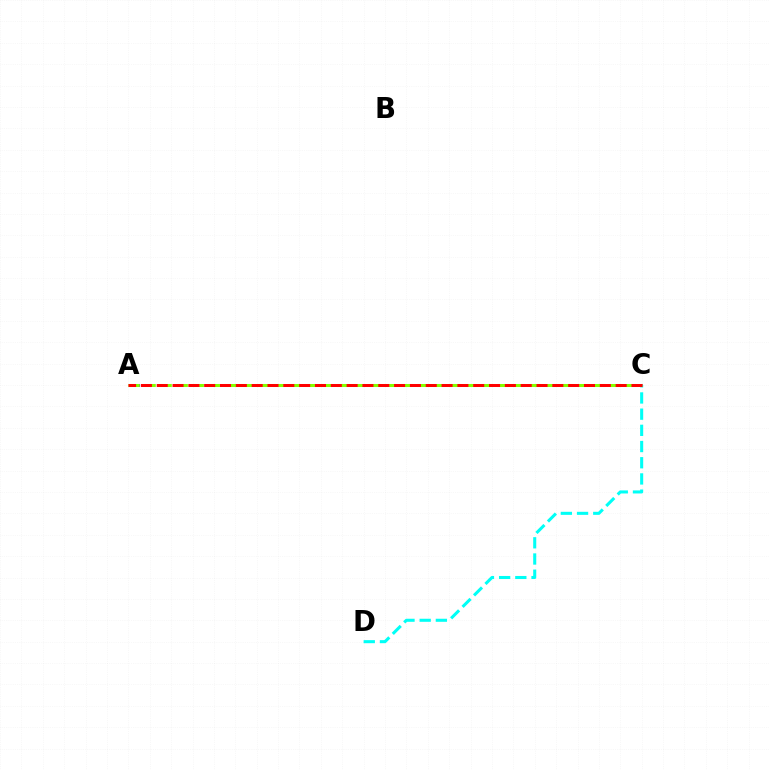{('A', 'C'): [{'color': '#7200ff', 'line_style': 'dotted', 'thickness': 2.04}, {'color': '#84ff00', 'line_style': 'dashed', 'thickness': 2.18}, {'color': '#ff0000', 'line_style': 'dashed', 'thickness': 2.15}], ('C', 'D'): [{'color': '#00fff6', 'line_style': 'dashed', 'thickness': 2.2}]}